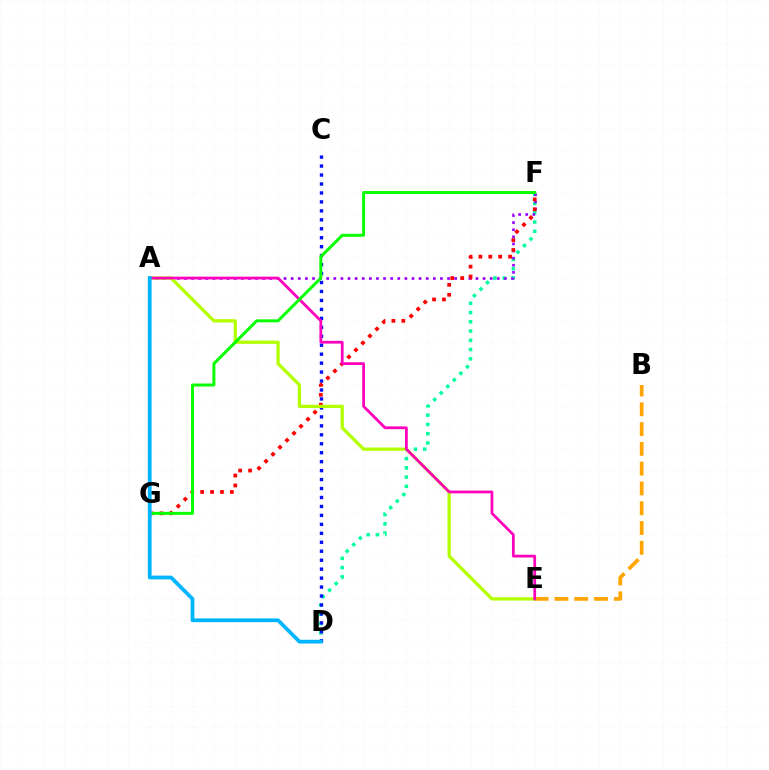{('B', 'E'): [{'color': '#ffa500', 'line_style': 'dashed', 'thickness': 2.69}], ('D', 'F'): [{'color': '#00ff9d', 'line_style': 'dotted', 'thickness': 2.52}], ('C', 'D'): [{'color': '#0010ff', 'line_style': 'dotted', 'thickness': 2.43}], ('A', 'F'): [{'color': '#9b00ff', 'line_style': 'dotted', 'thickness': 1.93}], ('F', 'G'): [{'color': '#ff0000', 'line_style': 'dotted', 'thickness': 2.69}, {'color': '#08ff00', 'line_style': 'solid', 'thickness': 2.15}], ('A', 'E'): [{'color': '#b3ff00', 'line_style': 'solid', 'thickness': 2.37}, {'color': '#ff00bd', 'line_style': 'solid', 'thickness': 1.99}], ('A', 'D'): [{'color': '#00b5ff', 'line_style': 'solid', 'thickness': 2.71}]}